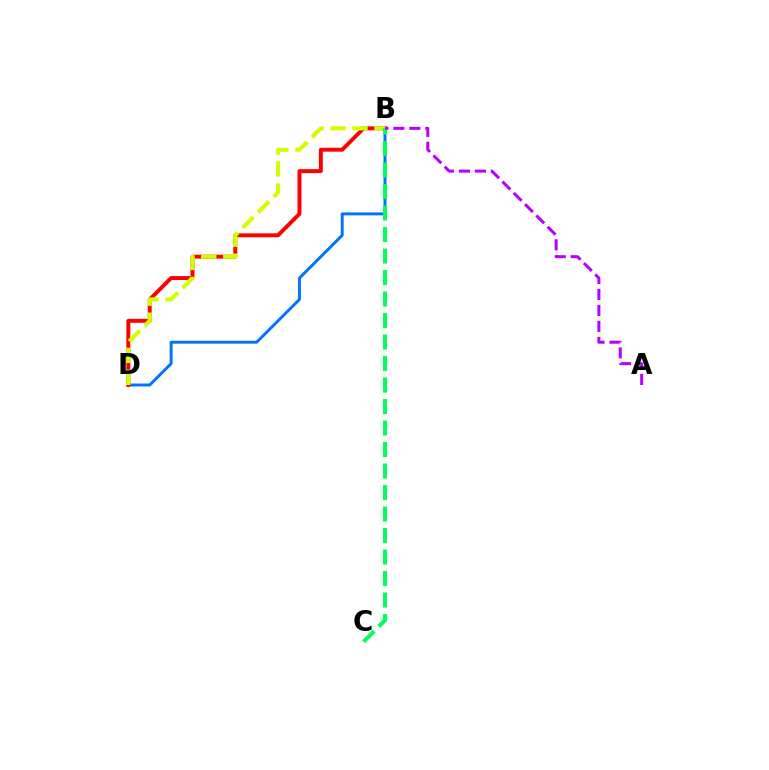{('B', 'D'): [{'color': '#0074ff', 'line_style': 'solid', 'thickness': 2.12}, {'color': '#ff0000', 'line_style': 'solid', 'thickness': 2.84}, {'color': '#d1ff00', 'line_style': 'dashed', 'thickness': 2.99}], ('B', 'C'): [{'color': '#00ff5c', 'line_style': 'dashed', 'thickness': 2.92}], ('A', 'B'): [{'color': '#b900ff', 'line_style': 'dashed', 'thickness': 2.17}]}